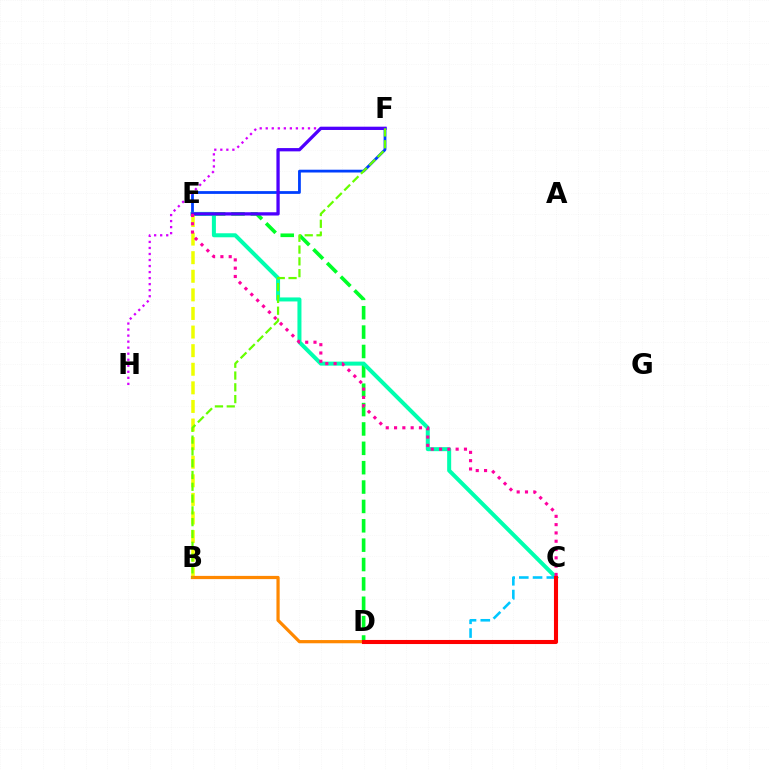{('D', 'E'): [{'color': '#00ff27', 'line_style': 'dashed', 'thickness': 2.63}], ('E', 'F'): [{'color': '#003fff', 'line_style': 'solid', 'thickness': 2.01}, {'color': '#4f00ff', 'line_style': 'solid', 'thickness': 2.36}], ('C', 'E'): [{'color': '#00ffaf', 'line_style': 'solid', 'thickness': 2.89}, {'color': '#ff00a0', 'line_style': 'dotted', 'thickness': 2.25}], ('B', 'E'): [{'color': '#eeff00', 'line_style': 'dashed', 'thickness': 2.53}], ('C', 'D'): [{'color': '#00c7ff', 'line_style': 'dashed', 'thickness': 1.87}, {'color': '#ff0000', 'line_style': 'solid', 'thickness': 2.93}], ('F', 'H'): [{'color': '#d600ff', 'line_style': 'dotted', 'thickness': 1.64}], ('B', 'D'): [{'color': '#ff8800', 'line_style': 'solid', 'thickness': 2.32}], ('B', 'F'): [{'color': '#66ff00', 'line_style': 'dashed', 'thickness': 1.6}]}